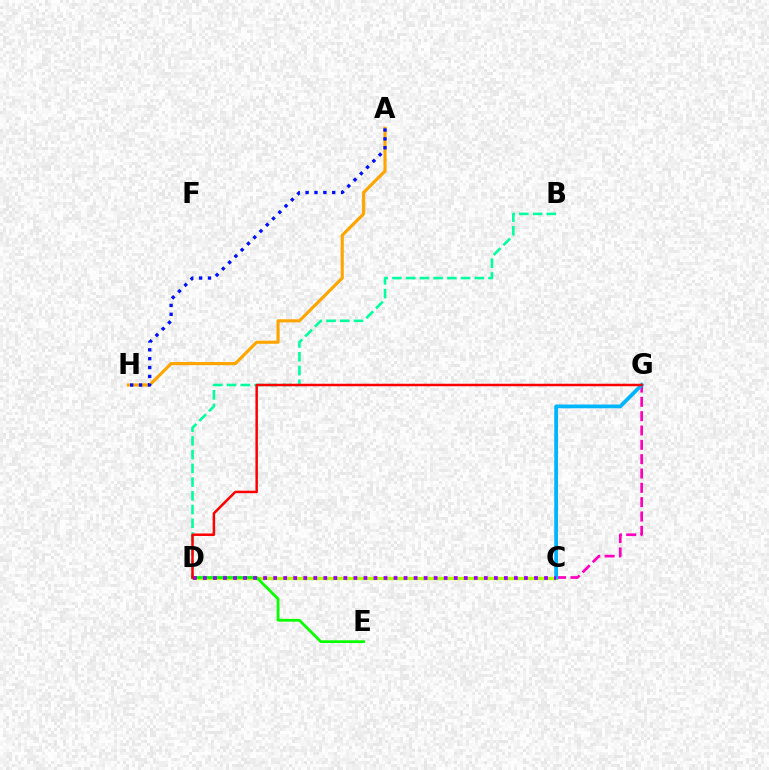{('B', 'D'): [{'color': '#00ff9d', 'line_style': 'dashed', 'thickness': 1.87}], ('C', 'D'): [{'color': '#b3ff00', 'line_style': 'solid', 'thickness': 2.38}, {'color': '#9b00ff', 'line_style': 'dotted', 'thickness': 2.73}], ('C', 'G'): [{'color': '#ff00bd', 'line_style': 'dashed', 'thickness': 1.95}, {'color': '#00b5ff', 'line_style': 'solid', 'thickness': 2.71}], ('A', 'H'): [{'color': '#ffa500', 'line_style': 'solid', 'thickness': 2.25}, {'color': '#0010ff', 'line_style': 'dotted', 'thickness': 2.41}], ('D', 'E'): [{'color': '#08ff00', 'line_style': 'solid', 'thickness': 1.99}], ('D', 'G'): [{'color': '#ff0000', 'line_style': 'solid', 'thickness': 1.8}]}